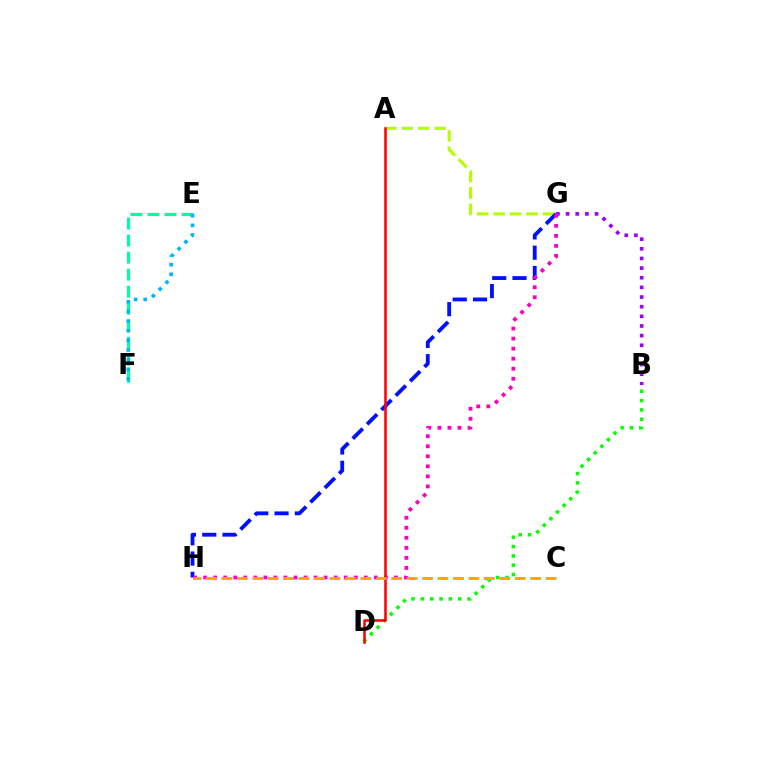{('E', 'F'): [{'color': '#00ff9d', 'line_style': 'dashed', 'thickness': 2.31}, {'color': '#00b5ff', 'line_style': 'dotted', 'thickness': 2.62}], ('B', 'G'): [{'color': '#9b00ff', 'line_style': 'dotted', 'thickness': 2.62}], ('B', 'D'): [{'color': '#08ff00', 'line_style': 'dotted', 'thickness': 2.54}], ('A', 'G'): [{'color': '#b3ff00', 'line_style': 'dashed', 'thickness': 2.24}], ('G', 'H'): [{'color': '#0010ff', 'line_style': 'dashed', 'thickness': 2.76}, {'color': '#ff00bd', 'line_style': 'dotted', 'thickness': 2.73}], ('A', 'D'): [{'color': '#ff0000', 'line_style': 'solid', 'thickness': 1.83}], ('C', 'H'): [{'color': '#ffa500', 'line_style': 'dashed', 'thickness': 2.1}]}